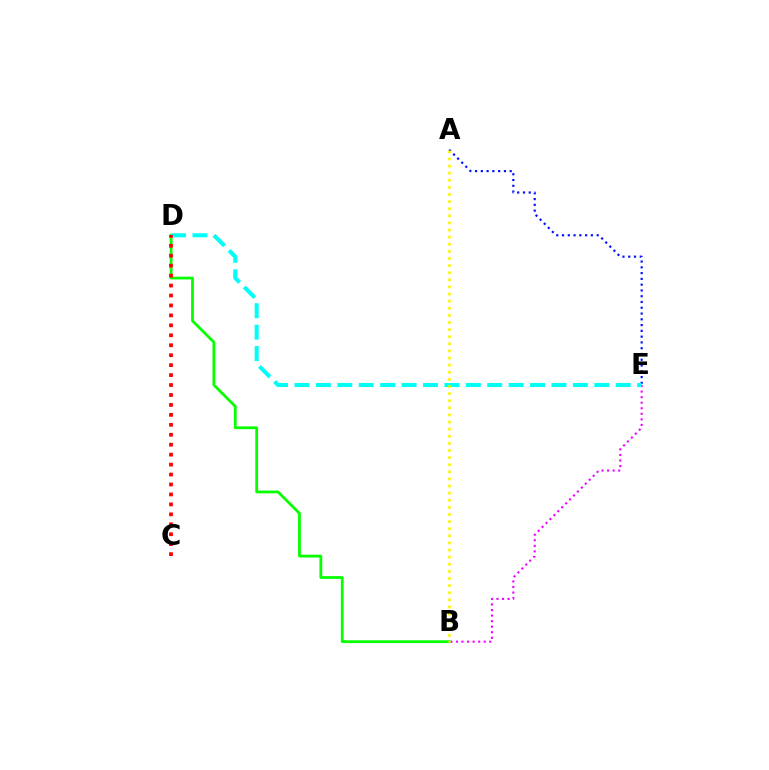{('A', 'E'): [{'color': '#0010ff', 'line_style': 'dotted', 'thickness': 1.57}], ('B', 'E'): [{'color': '#ee00ff', 'line_style': 'dotted', 'thickness': 1.51}], ('B', 'D'): [{'color': '#08ff00', 'line_style': 'solid', 'thickness': 2.01}], ('D', 'E'): [{'color': '#00fff6', 'line_style': 'dashed', 'thickness': 2.91}], ('A', 'B'): [{'color': '#fcf500', 'line_style': 'dotted', 'thickness': 1.93}], ('C', 'D'): [{'color': '#ff0000', 'line_style': 'dotted', 'thickness': 2.7}]}